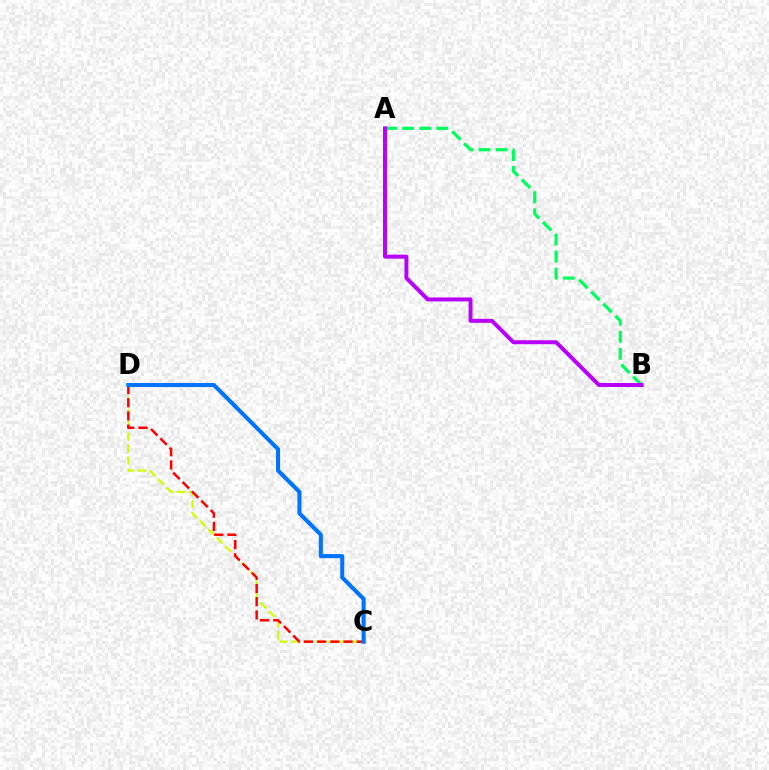{('C', 'D'): [{'color': '#d1ff00', 'line_style': 'dashed', 'thickness': 1.62}, {'color': '#ff0000', 'line_style': 'dashed', 'thickness': 1.79}, {'color': '#0074ff', 'line_style': 'solid', 'thickness': 2.92}], ('A', 'B'): [{'color': '#00ff5c', 'line_style': 'dashed', 'thickness': 2.32}, {'color': '#b900ff', 'line_style': 'solid', 'thickness': 2.85}]}